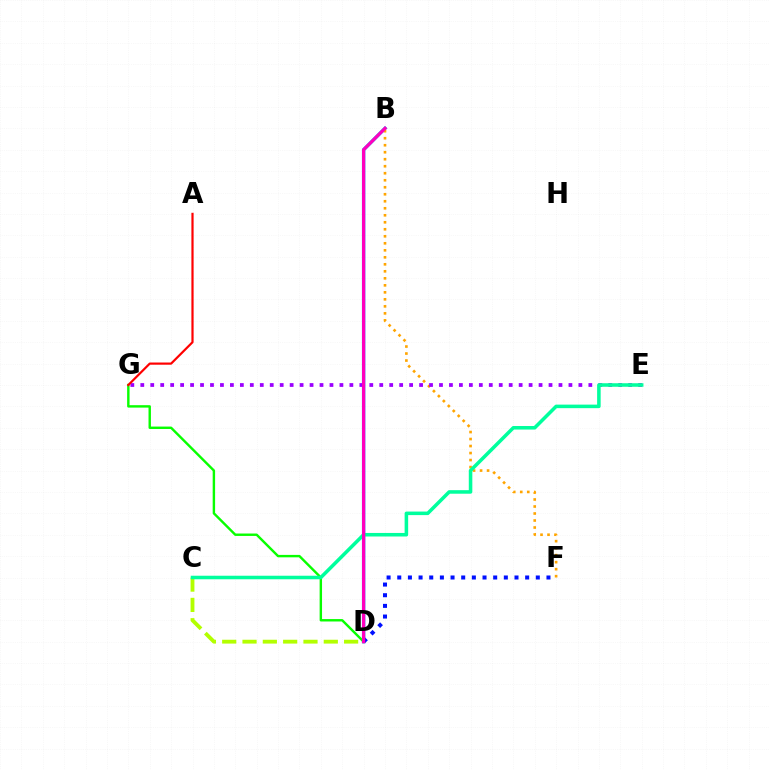{('B', 'D'): [{'color': '#00b5ff', 'line_style': 'solid', 'thickness': 2.45}, {'color': '#ff00bd', 'line_style': 'solid', 'thickness': 2.32}], ('B', 'F'): [{'color': '#ffa500', 'line_style': 'dotted', 'thickness': 1.9}], ('E', 'G'): [{'color': '#9b00ff', 'line_style': 'dotted', 'thickness': 2.71}], ('C', 'D'): [{'color': '#b3ff00', 'line_style': 'dashed', 'thickness': 2.76}], ('D', 'G'): [{'color': '#08ff00', 'line_style': 'solid', 'thickness': 1.74}], ('A', 'G'): [{'color': '#ff0000', 'line_style': 'solid', 'thickness': 1.58}], ('C', 'E'): [{'color': '#00ff9d', 'line_style': 'solid', 'thickness': 2.55}], ('D', 'F'): [{'color': '#0010ff', 'line_style': 'dotted', 'thickness': 2.9}]}